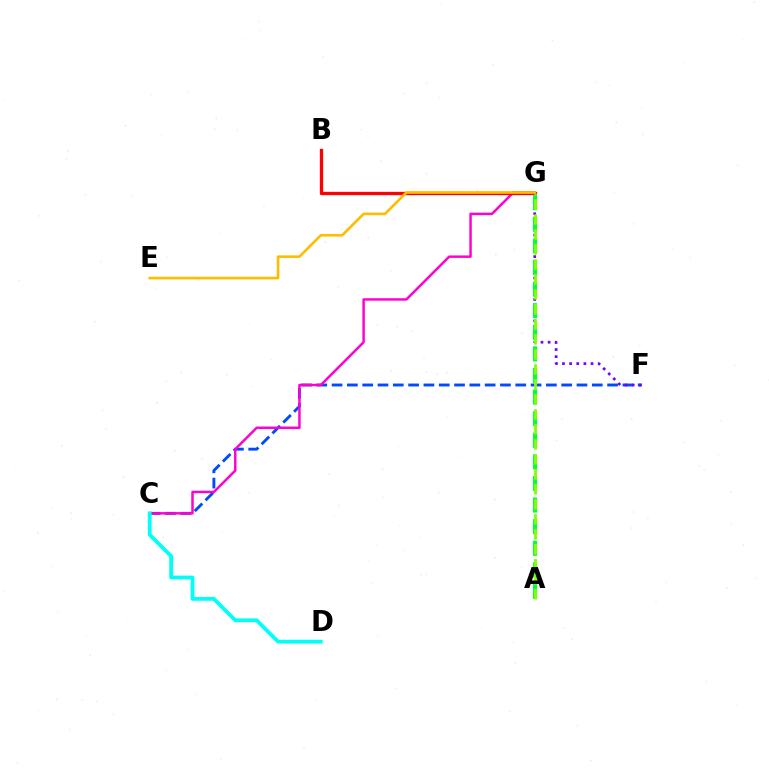{('C', 'F'): [{'color': '#004bff', 'line_style': 'dashed', 'thickness': 2.08}], ('F', 'G'): [{'color': '#7200ff', 'line_style': 'dotted', 'thickness': 1.94}], ('C', 'G'): [{'color': '#ff00cf', 'line_style': 'solid', 'thickness': 1.77}], ('B', 'G'): [{'color': '#ff0000', 'line_style': 'solid', 'thickness': 2.37}], ('A', 'G'): [{'color': '#00ff39', 'line_style': 'dashed', 'thickness': 2.93}, {'color': '#84ff00', 'line_style': 'dashed', 'thickness': 2.04}], ('C', 'D'): [{'color': '#00fff6', 'line_style': 'solid', 'thickness': 2.72}], ('E', 'G'): [{'color': '#ffbd00', 'line_style': 'solid', 'thickness': 1.9}]}